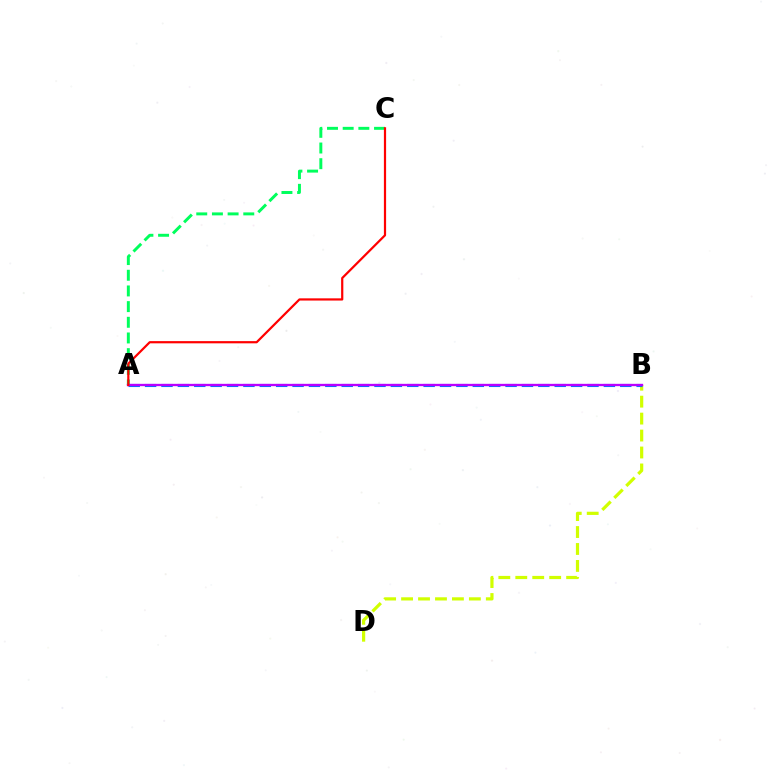{('A', 'C'): [{'color': '#00ff5c', 'line_style': 'dashed', 'thickness': 2.13}, {'color': '#ff0000', 'line_style': 'solid', 'thickness': 1.59}], ('B', 'D'): [{'color': '#d1ff00', 'line_style': 'dashed', 'thickness': 2.3}], ('A', 'B'): [{'color': '#0074ff', 'line_style': 'dashed', 'thickness': 2.23}, {'color': '#b900ff', 'line_style': 'solid', 'thickness': 1.67}]}